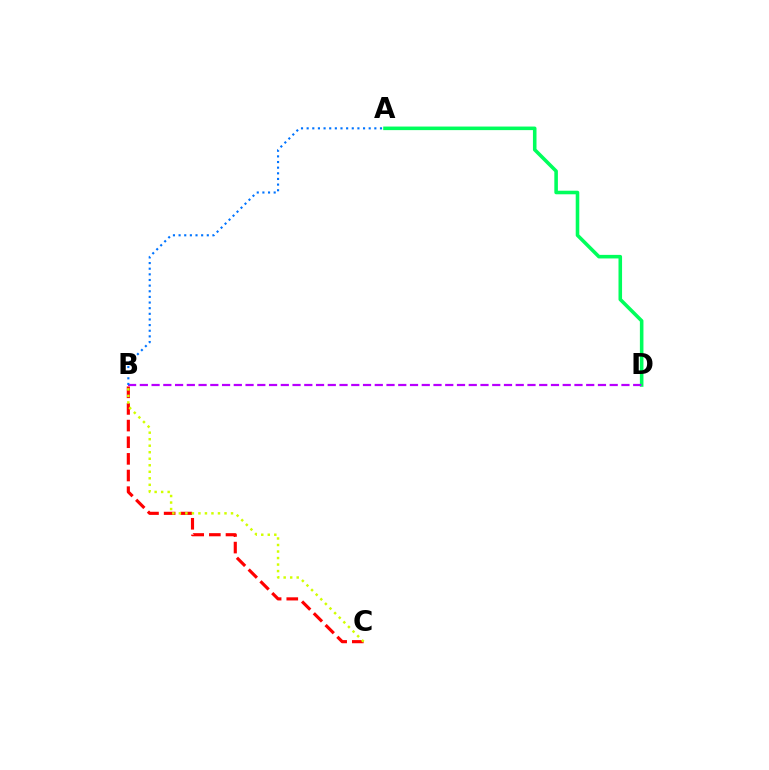{('A', 'D'): [{'color': '#00ff5c', 'line_style': 'solid', 'thickness': 2.57}], ('B', 'C'): [{'color': '#ff0000', 'line_style': 'dashed', 'thickness': 2.26}, {'color': '#d1ff00', 'line_style': 'dotted', 'thickness': 1.77}], ('B', 'D'): [{'color': '#b900ff', 'line_style': 'dashed', 'thickness': 1.6}], ('A', 'B'): [{'color': '#0074ff', 'line_style': 'dotted', 'thickness': 1.53}]}